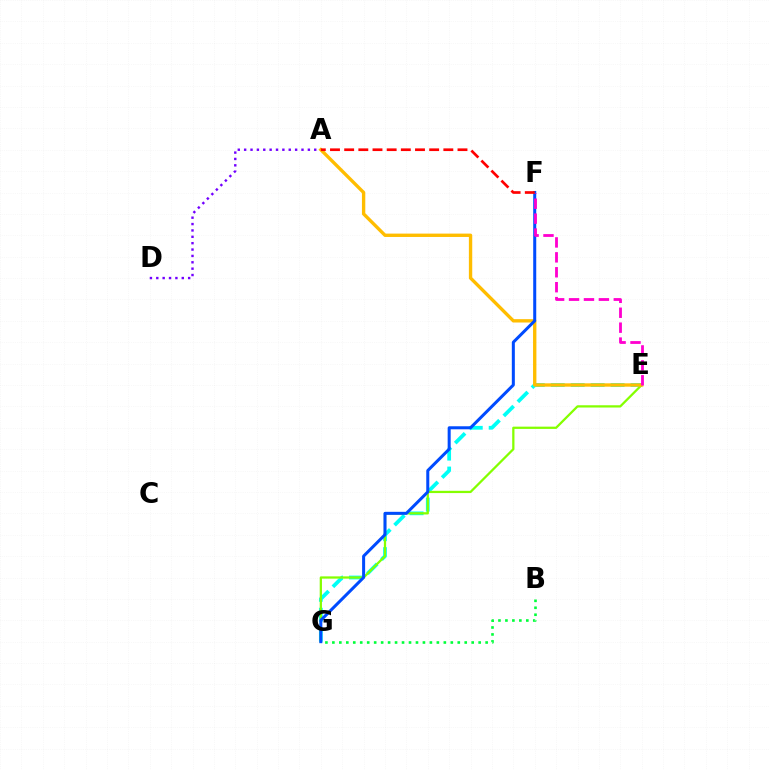{('A', 'D'): [{'color': '#7200ff', 'line_style': 'dotted', 'thickness': 1.73}], ('E', 'G'): [{'color': '#00fff6', 'line_style': 'dashed', 'thickness': 2.71}, {'color': '#84ff00', 'line_style': 'solid', 'thickness': 1.63}], ('A', 'E'): [{'color': '#ffbd00', 'line_style': 'solid', 'thickness': 2.42}], ('F', 'G'): [{'color': '#004bff', 'line_style': 'solid', 'thickness': 2.18}], ('E', 'F'): [{'color': '#ff00cf', 'line_style': 'dashed', 'thickness': 2.03}], ('B', 'G'): [{'color': '#00ff39', 'line_style': 'dotted', 'thickness': 1.89}], ('A', 'F'): [{'color': '#ff0000', 'line_style': 'dashed', 'thickness': 1.92}]}